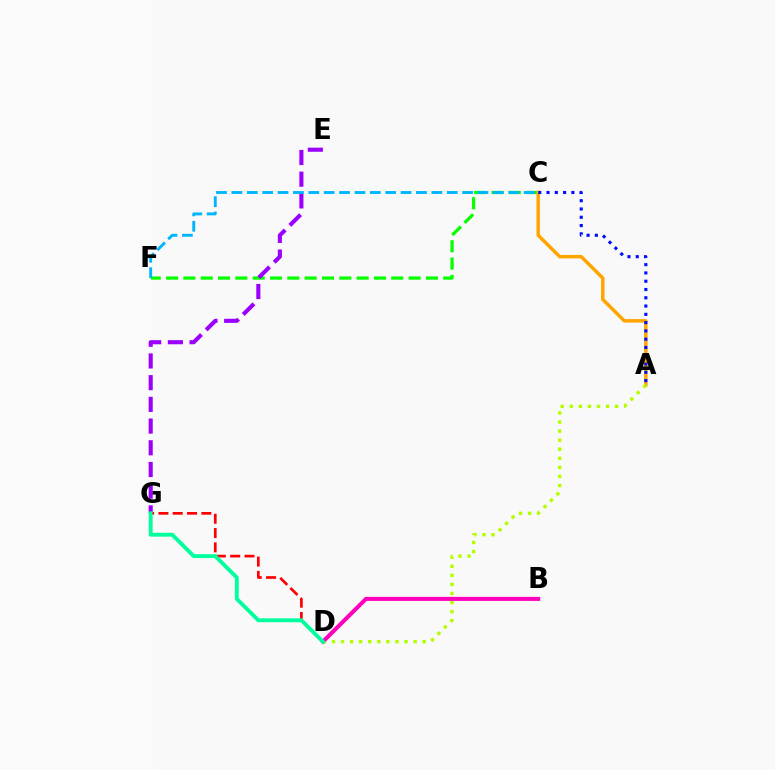{('C', 'F'): [{'color': '#08ff00', 'line_style': 'dashed', 'thickness': 2.35}, {'color': '#00b5ff', 'line_style': 'dashed', 'thickness': 2.09}], ('E', 'G'): [{'color': '#9b00ff', 'line_style': 'dashed', 'thickness': 2.95}], ('A', 'C'): [{'color': '#ffa500', 'line_style': 'solid', 'thickness': 2.5}, {'color': '#0010ff', 'line_style': 'dotted', 'thickness': 2.25}], ('A', 'D'): [{'color': '#b3ff00', 'line_style': 'dotted', 'thickness': 2.46}], ('D', 'G'): [{'color': '#ff0000', 'line_style': 'dashed', 'thickness': 1.94}, {'color': '#00ff9d', 'line_style': 'solid', 'thickness': 2.78}], ('B', 'D'): [{'color': '#ff00bd', 'line_style': 'solid', 'thickness': 2.92}]}